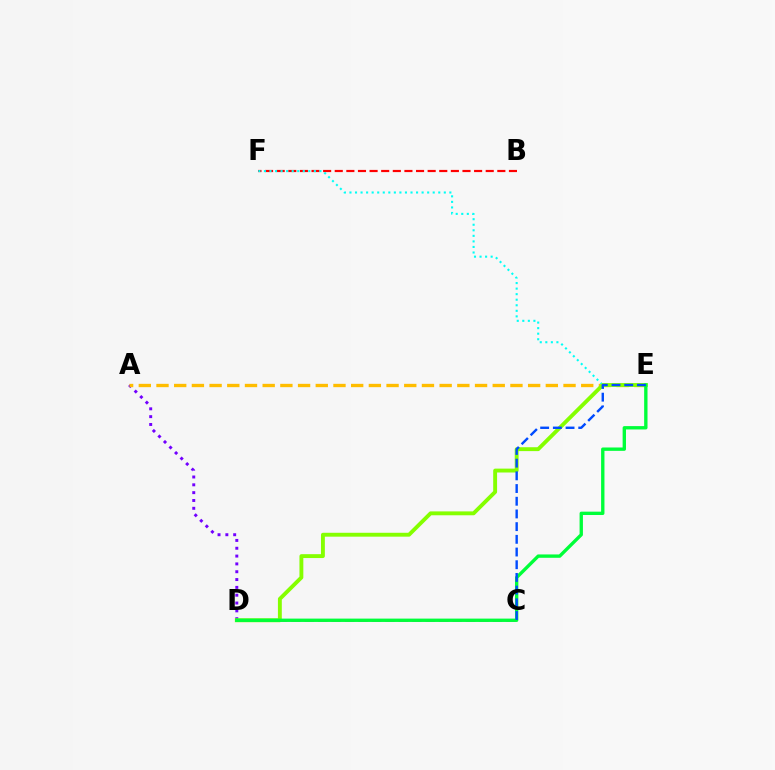{('C', 'D'): [{'color': '#ff00cf', 'line_style': 'dashed', 'thickness': 1.82}], ('A', 'D'): [{'color': '#7200ff', 'line_style': 'dotted', 'thickness': 2.13}], ('A', 'E'): [{'color': '#ffbd00', 'line_style': 'dashed', 'thickness': 2.4}], ('B', 'F'): [{'color': '#ff0000', 'line_style': 'dashed', 'thickness': 1.58}], ('E', 'F'): [{'color': '#00fff6', 'line_style': 'dotted', 'thickness': 1.51}], ('D', 'E'): [{'color': '#84ff00', 'line_style': 'solid', 'thickness': 2.79}, {'color': '#00ff39', 'line_style': 'solid', 'thickness': 2.42}], ('C', 'E'): [{'color': '#004bff', 'line_style': 'dashed', 'thickness': 1.72}]}